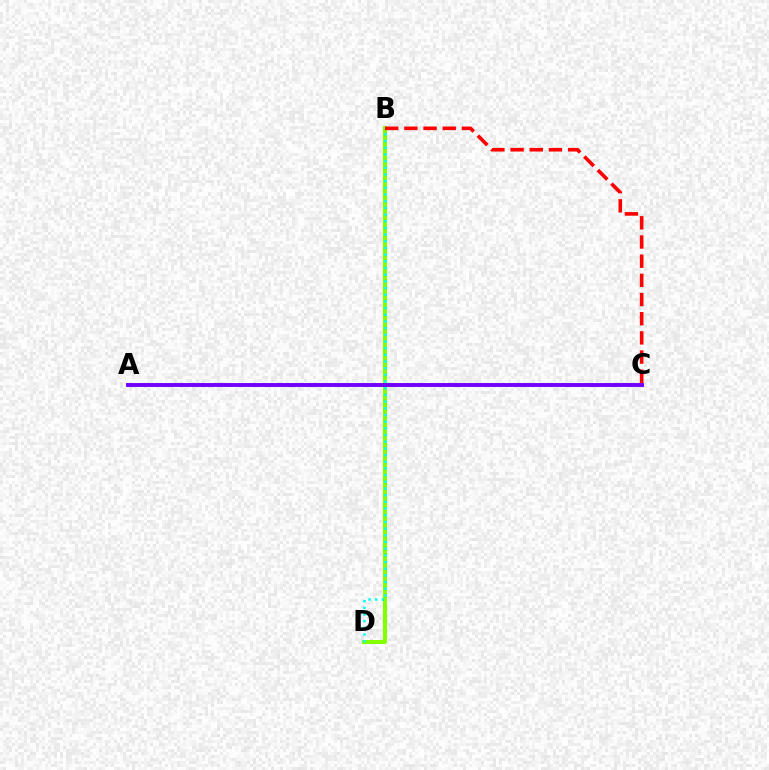{('B', 'D'): [{'color': '#84ff00', 'line_style': 'solid', 'thickness': 2.92}, {'color': '#00fff6', 'line_style': 'dotted', 'thickness': 1.82}], ('A', 'C'): [{'color': '#7200ff', 'line_style': 'solid', 'thickness': 2.82}], ('B', 'C'): [{'color': '#ff0000', 'line_style': 'dashed', 'thickness': 2.61}]}